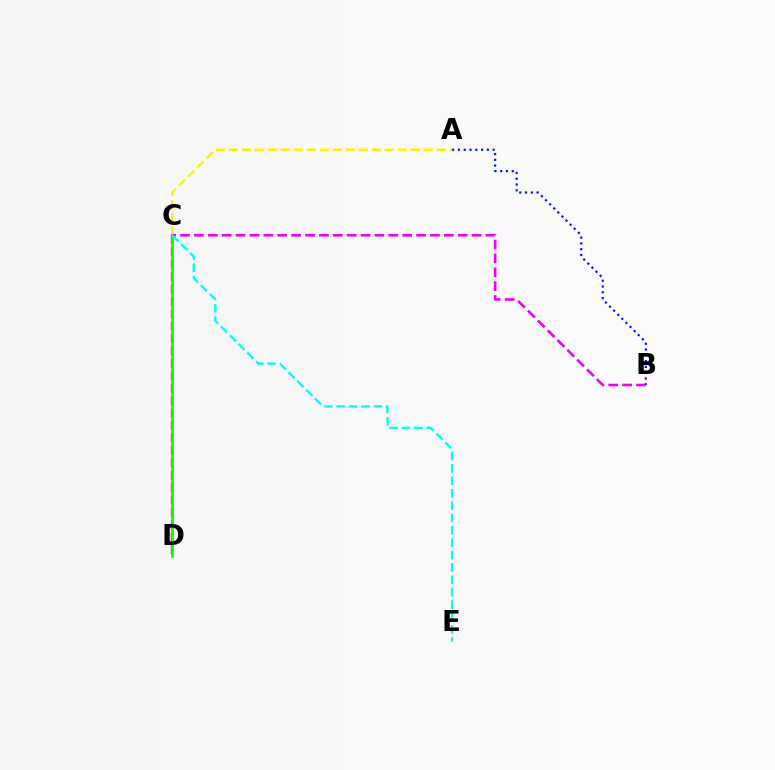{('A', 'C'): [{'color': '#fcf500', 'line_style': 'dashed', 'thickness': 1.77}], ('C', 'D'): [{'color': '#ff0000', 'line_style': 'dashed', 'thickness': 1.69}, {'color': '#08ff00', 'line_style': 'solid', 'thickness': 1.94}], ('A', 'B'): [{'color': '#0010ff', 'line_style': 'dotted', 'thickness': 1.57}], ('B', 'C'): [{'color': '#ee00ff', 'line_style': 'dashed', 'thickness': 1.89}], ('C', 'E'): [{'color': '#00fff6', 'line_style': 'dashed', 'thickness': 1.68}]}